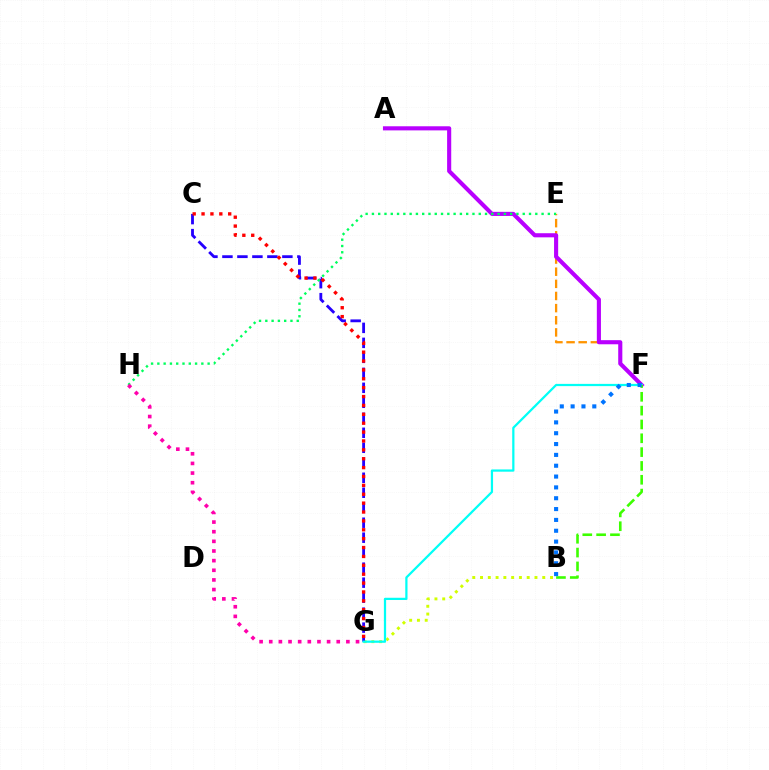{('B', 'G'): [{'color': '#d1ff00', 'line_style': 'dotted', 'thickness': 2.11}], ('E', 'F'): [{'color': '#ff9400', 'line_style': 'dashed', 'thickness': 1.65}], ('A', 'F'): [{'color': '#b900ff', 'line_style': 'solid', 'thickness': 2.96}], ('C', 'G'): [{'color': '#2500ff', 'line_style': 'dashed', 'thickness': 2.04}, {'color': '#ff0000', 'line_style': 'dotted', 'thickness': 2.41}], ('F', 'G'): [{'color': '#00fff6', 'line_style': 'solid', 'thickness': 1.61}], ('B', 'F'): [{'color': '#3dff00', 'line_style': 'dashed', 'thickness': 1.88}, {'color': '#0074ff', 'line_style': 'dotted', 'thickness': 2.94}], ('E', 'H'): [{'color': '#00ff5c', 'line_style': 'dotted', 'thickness': 1.71}], ('G', 'H'): [{'color': '#ff00ac', 'line_style': 'dotted', 'thickness': 2.62}]}